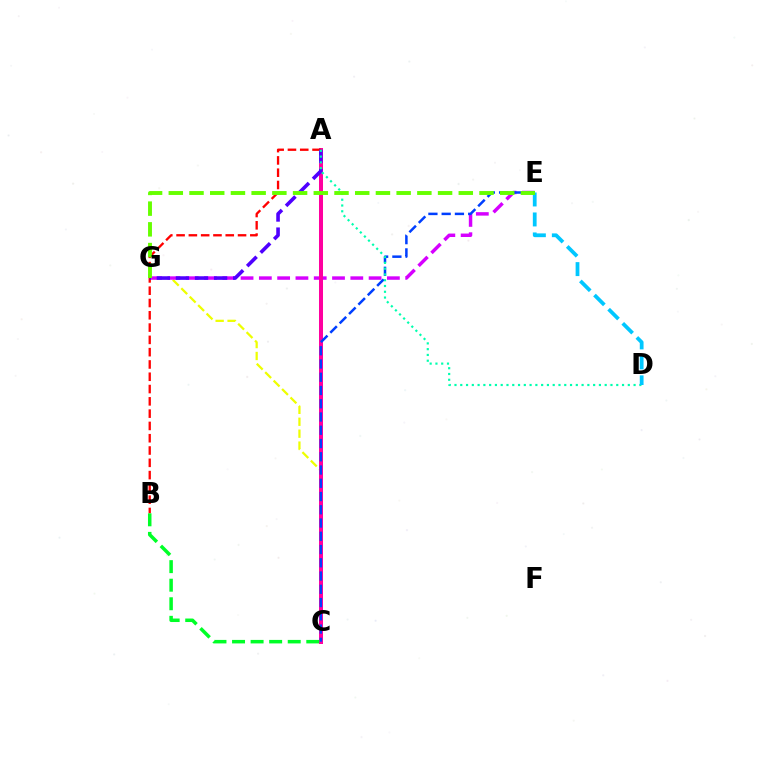{('C', 'G'): [{'color': '#eeff00', 'line_style': 'dashed', 'thickness': 1.62}], ('E', 'G'): [{'color': '#d600ff', 'line_style': 'dashed', 'thickness': 2.48}, {'color': '#66ff00', 'line_style': 'dashed', 'thickness': 2.81}], ('A', 'C'): [{'color': '#ff8800', 'line_style': 'dotted', 'thickness': 2.13}, {'color': '#ff00a0', 'line_style': 'solid', 'thickness': 2.87}], ('A', 'B'): [{'color': '#ff0000', 'line_style': 'dashed', 'thickness': 1.67}], ('A', 'G'): [{'color': '#4f00ff', 'line_style': 'dashed', 'thickness': 2.59}], ('C', 'E'): [{'color': '#003fff', 'line_style': 'dashed', 'thickness': 1.8}], ('A', 'D'): [{'color': '#00ffaf', 'line_style': 'dotted', 'thickness': 1.57}], ('D', 'E'): [{'color': '#00c7ff', 'line_style': 'dashed', 'thickness': 2.71}], ('B', 'C'): [{'color': '#00ff27', 'line_style': 'dashed', 'thickness': 2.52}]}